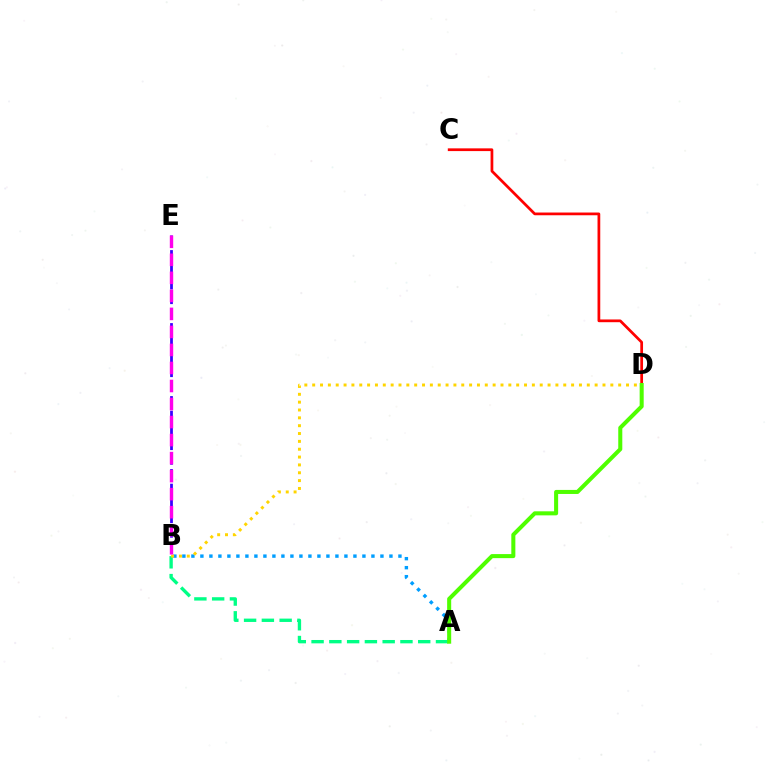{('A', 'B'): [{'color': '#009eff', 'line_style': 'dotted', 'thickness': 2.45}, {'color': '#00ff86', 'line_style': 'dashed', 'thickness': 2.41}], ('C', 'D'): [{'color': '#ff0000', 'line_style': 'solid', 'thickness': 1.97}], ('B', 'E'): [{'color': '#3700ff', 'line_style': 'dashed', 'thickness': 1.98}, {'color': '#ff00ed', 'line_style': 'dashed', 'thickness': 2.45}], ('B', 'D'): [{'color': '#ffd500', 'line_style': 'dotted', 'thickness': 2.13}], ('A', 'D'): [{'color': '#4fff00', 'line_style': 'solid', 'thickness': 2.91}]}